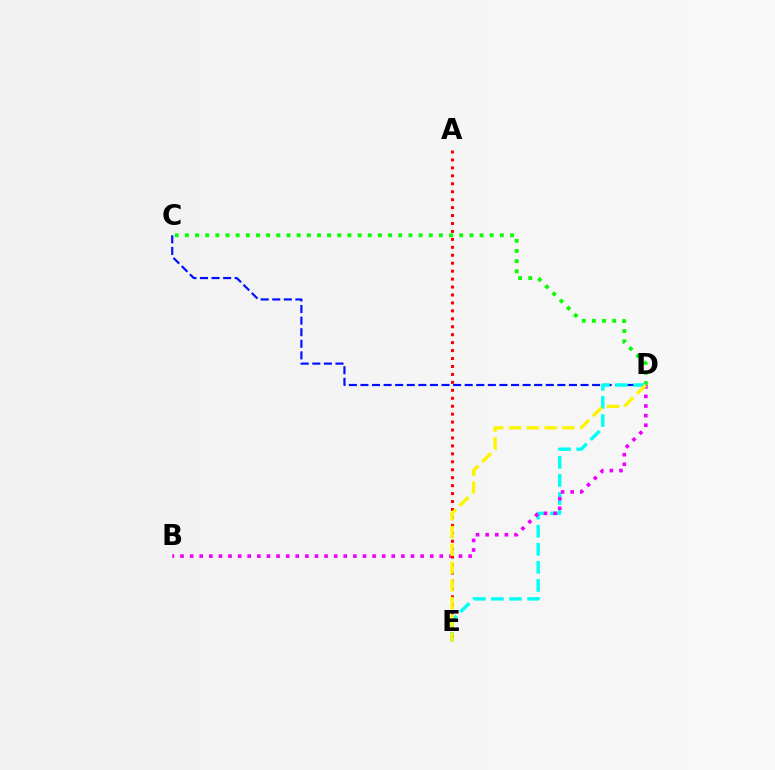{('C', 'D'): [{'color': '#08ff00', 'line_style': 'dotted', 'thickness': 2.76}, {'color': '#0010ff', 'line_style': 'dashed', 'thickness': 1.57}], ('D', 'E'): [{'color': '#00fff6', 'line_style': 'dashed', 'thickness': 2.46}, {'color': '#fcf500', 'line_style': 'dashed', 'thickness': 2.41}], ('B', 'D'): [{'color': '#ee00ff', 'line_style': 'dotted', 'thickness': 2.61}], ('A', 'E'): [{'color': '#ff0000', 'line_style': 'dotted', 'thickness': 2.16}]}